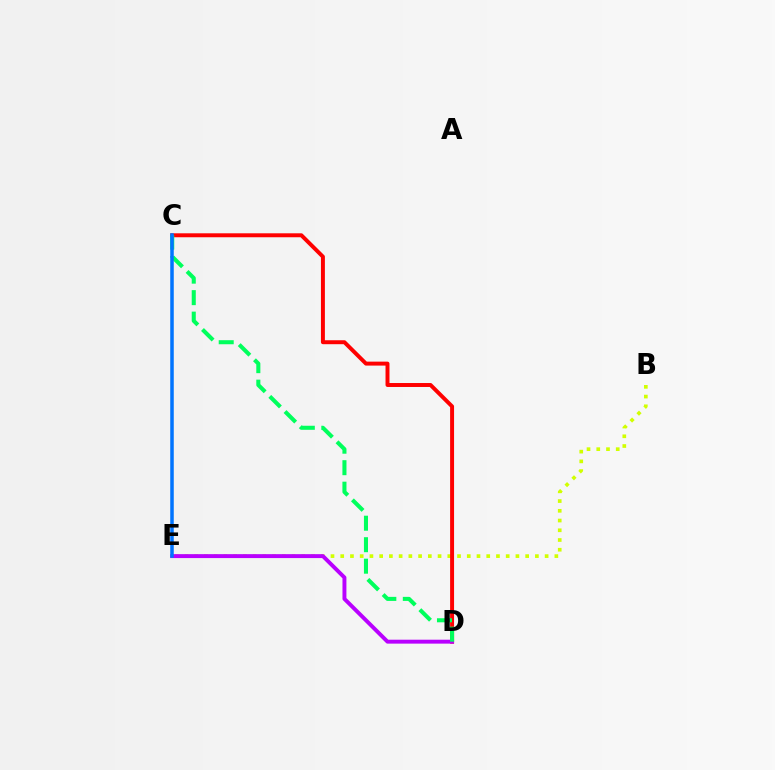{('B', 'E'): [{'color': '#d1ff00', 'line_style': 'dotted', 'thickness': 2.64}], ('C', 'D'): [{'color': '#ff0000', 'line_style': 'solid', 'thickness': 2.85}, {'color': '#00ff5c', 'line_style': 'dashed', 'thickness': 2.92}], ('D', 'E'): [{'color': '#b900ff', 'line_style': 'solid', 'thickness': 2.83}], ('C', 'E'): [{'color': '#0074ff', 'line_style': 'solid', 'thickness': 2.53}]}